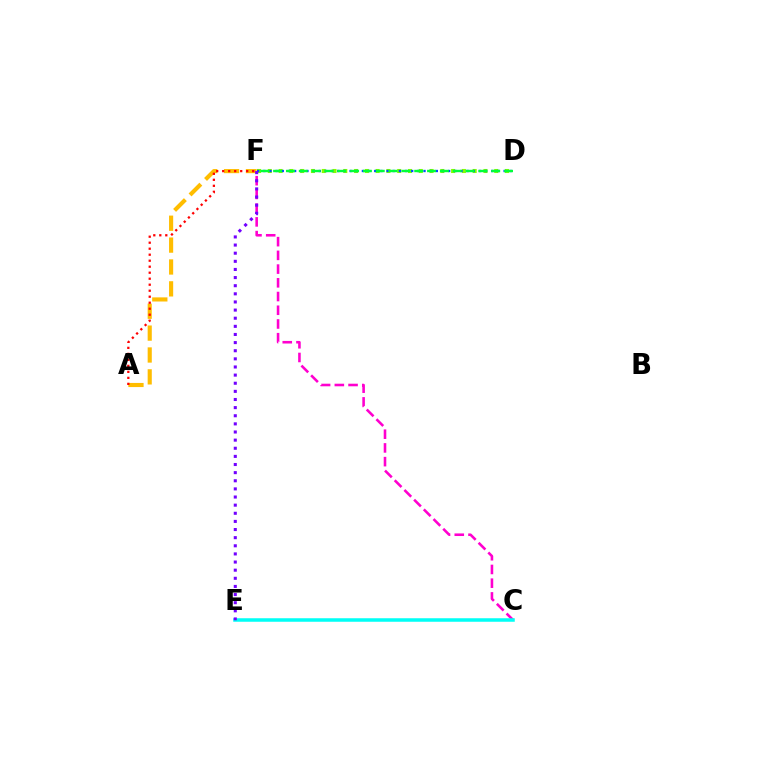{('A', 'F'): [{'color': '#ffbd00', 'line_style': 'dashed', 'thickness': 2.97}, {'color': '#ff0000', 'line_style': 'dotted', 'thickness': 1.63}], ('D', 'F'): [{'color': '#84ff00', 'line_style': 'dotted', 'thickness': 2.93}, {'color': '#004bff', 'line_style': 'dotted', 'thickness': 1.67}, {'color': '#00ff39', 'line_style': 'dashed', 'thickness': 1.74}], ('C', 'F'): [{'color': '#ff00cf', 'line_style': 'dashed', 'thickness': 1.86}], ('C', 'E'): [{'color': '#00fff6', 'line_style': 'solid', 'thickness': 2.53}], ('E', 'F'): [{'color': '#7200ff', 'line_style': 'dotted', 'thickness': 2.21}]}